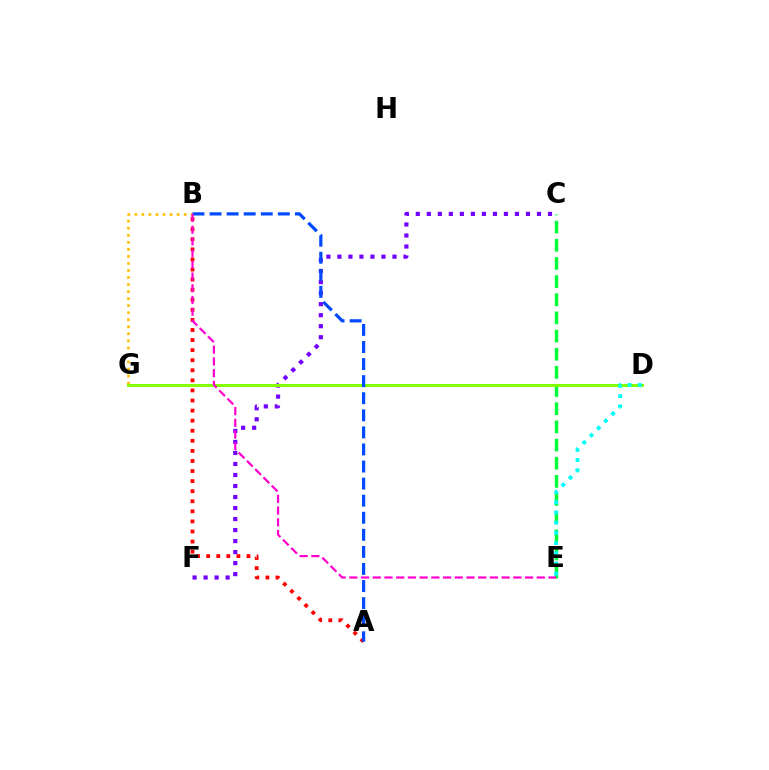{('C', 'F'): [{'color': '#7200ff', 'line_style': 'dotted', 'thickness': 2.99}], ('A', 'B'): [{'color': '#ff0000', 'line_style': 'dotted', 'thickness': 2.74}, {'color': '#004bff', 'line_style': 'dashed', 'thickness': 2.32}], ('C', 'E'): [{'color': '#00ff39', 'line_style': 'dashed', 'thickness': 2.47}], ('B', 'G'): [{'color': '#ffbd00', 'line_style': 'dotted', 'thickness': 1.91}], ('D', 'G'): [{'color': '#84ff00', 'line_style': 'solid', 'thickness': 2.15}], ('D', 'E'): [{'color': '#00fff6', 'line_style': 'dotted', 'thickness': 2.77}], ('B', 'E'): [{'color': '#ff00cf', 'line_style': 'dashed', 'thickness': 1.59}]}